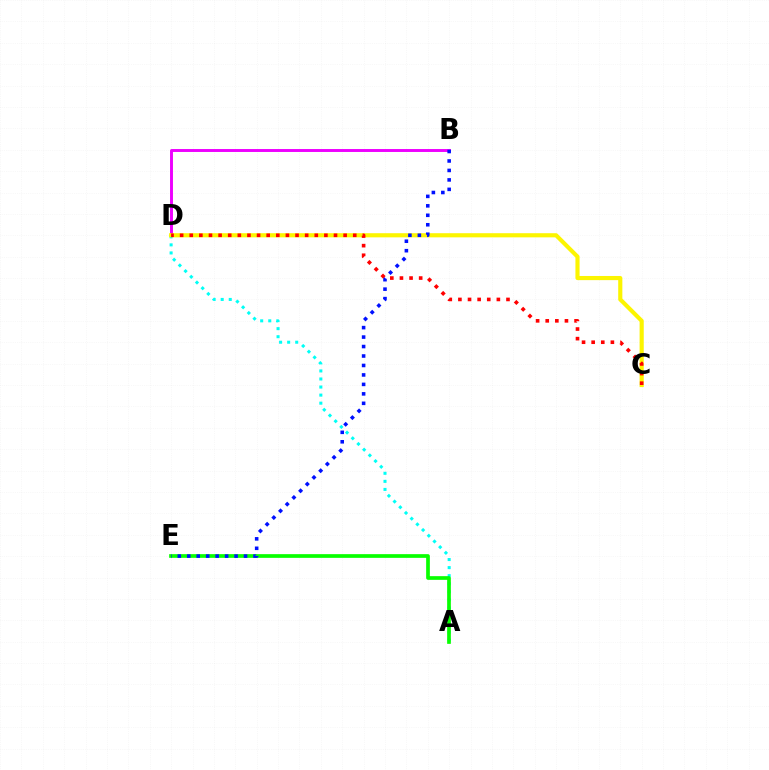{('B', 'D'): [{'color': '#ee00ff', 'line_style': 'solid', 'thickness': 2.11}], ('A', 'D'): [{'color': '#00fff6', 'line_style': 'dotted', 'thickness': 2.19}], ('C', 'D'): [{'color': '#fcf500', 'line_style': 'solid', 'thickness': 2.98}, {'color': '#ff0000', 'line_style': 'dotted', 'thickness': 2.61}], ('A', 'E'): [{'color': '#08ff00', 'line_style': 'solid', 'thickness': 2.66}], ('B', 'E'): [{'color': '#0010ff', 'line_style': 'dotted', 'thickness': 2.57}]}